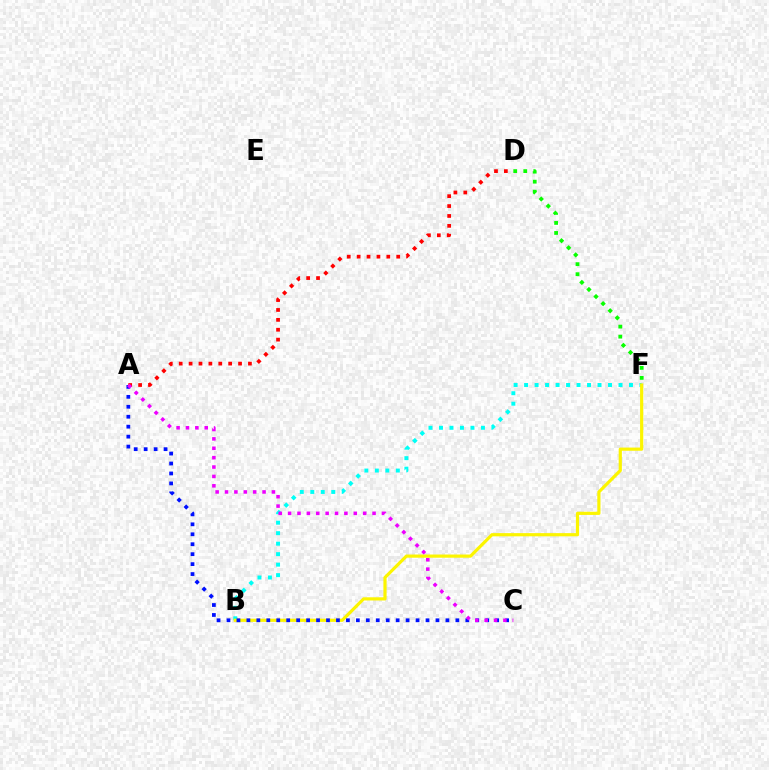{('B', 'F'): [{'color': '#00fff6', 'line_style': 'dotted', 'thickness': 2.85}, {'color': '#fcf500', 'line_style': 'solid', 'thickness': 2.3}], ('A', 'C'): [{'color': '#0010ff', 'line_style': 'dotted', 'thickness': 2.7}, {'color': '#ee00ff', 'line_style': 'dotted', 'thickness': 2.55}], ('A', 'D'): [{'color': '#ff0000', 'line_style': 'dotted', 'thickness': 2.69}], ('D', 'F'): [{'color': '#08ff00', 'line_style': 'dotted', 'thickness': 2.72}]}